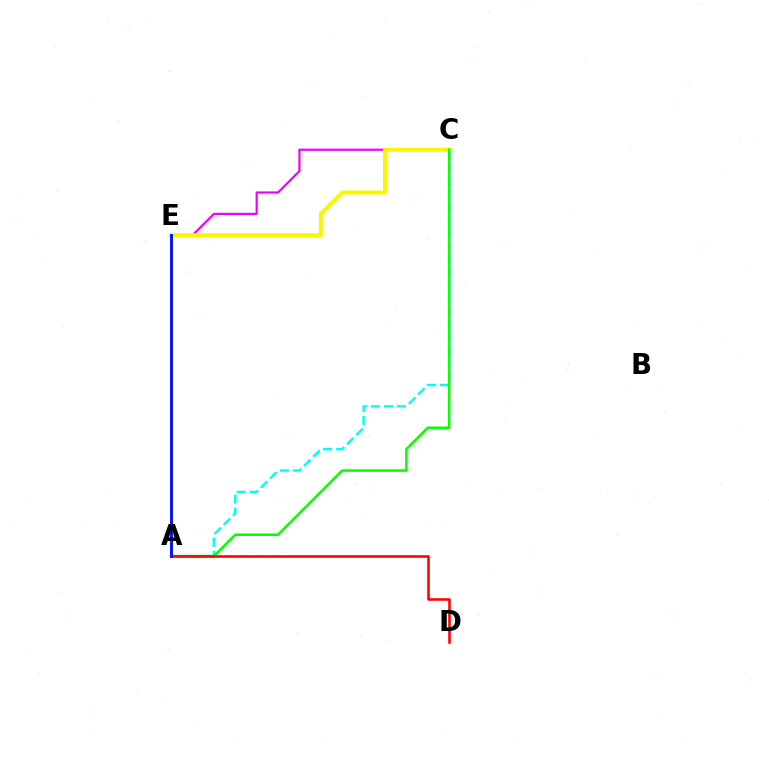{('A', 'C'): [{'color': '#00fff6', 'line_style': 'dashed', 'thickness': 1.77}, {'color': '#08ff00', 'line_style': 'solid', 'thickness': 1.85}], ('C', 'E'): [{'color': '#ee00ff', 'line_style': 'solid', 'thickness': 1.58}, {'color': '#fcf500', 'line_style': 'solid', 'thickness': 2.91}], ('A', 'D'): [{'color': '#ff0000', 'line_style': 'solid', 'thickness': 1.85}], ('A', 'E'): [{'color': '#0010ff', 'line_style': 'solid', 'thickness': 2.08}]}